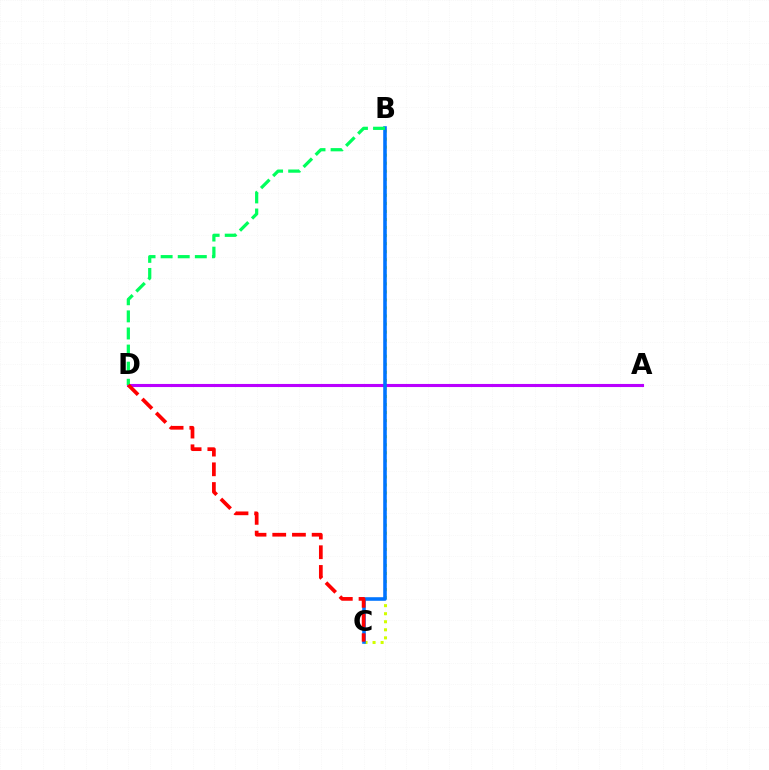{('A', 'D'): [{'color': '#b900ff', 'line_style': 'solid', 'thickness': 2.23}], ('B', 'C'): [{'color': '#d1ff00', 'line_style': 'dotted', 'thickness': 2.19}, {'color': '#0074ff', 'line_style': 'solid', 'thickness': 2.58}], ('B', 'D'): [{'color': '#00ff5c', 'line_style': 'dashed', 'thickness': 2.32}], ('C', 'D'): [{'color': '#ff0000', 'line_style': 'dashed', 'thickness': 2.68}]}